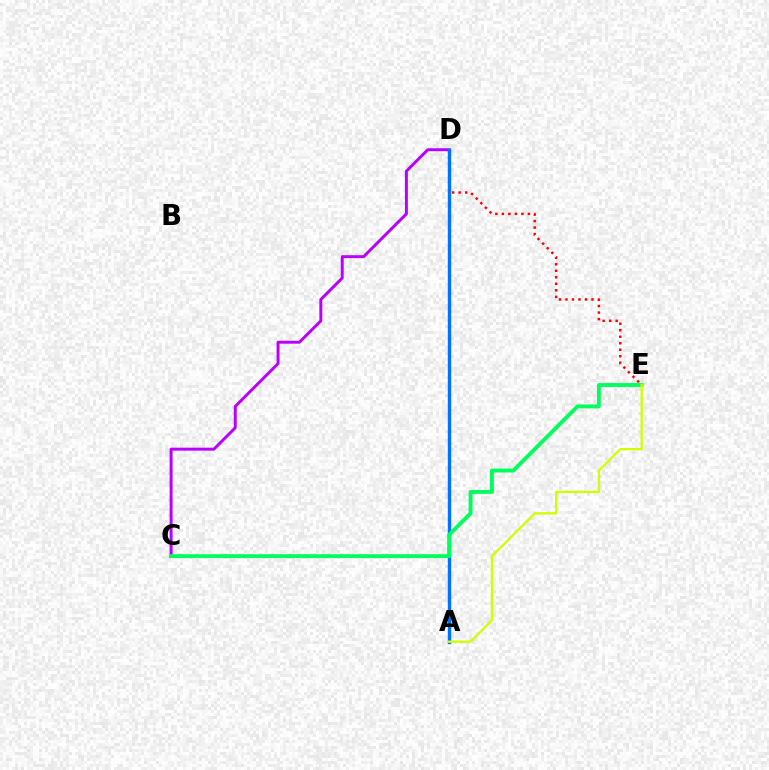{('D', 'E'): [{'color': '#ff0000', 'line_style': 'dotted', 'thickness': 1.77}], ('C', 'D'): [{'color': '#b900ff', 'line_style': 'solid', 'thickness': 2.12}], ('A', 'D'): [{'color': '#0074ff', 'line_style': 'solid', 'thickness': 2.45}], ('C', 'E'): [{'color': '#00ff5c', 'line_style': 'solid', 'thickness': 2.78}], ('A', 'E'): [{'color': '#d1ff00', 'line_style': 'solid', 'thickness': 1.67}]}